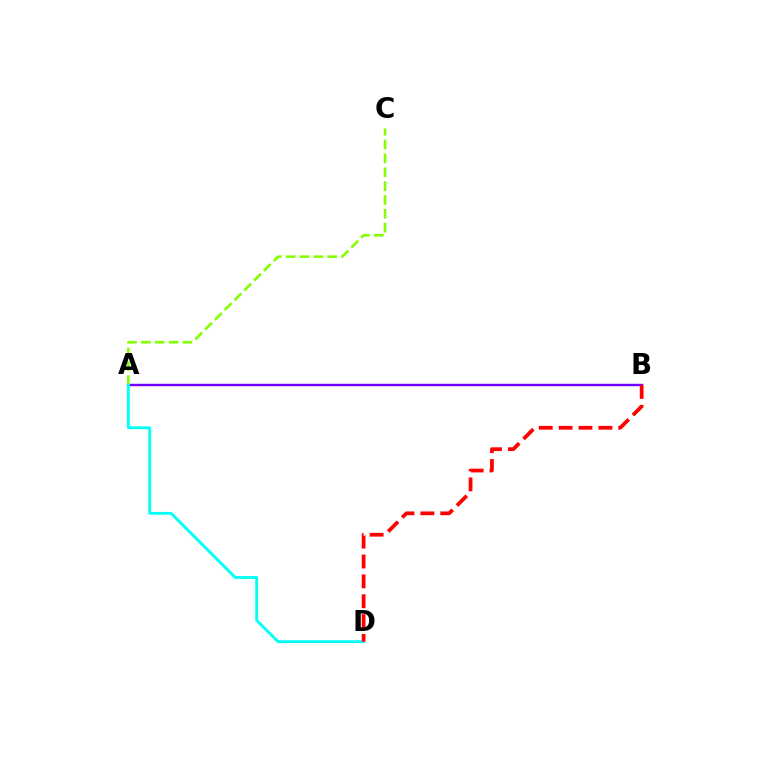{('A', 'B'): [{'color': '#7200ff', 'line_style': 'solid', 'thickness': 1.73}], ('A', 'C'): [{'color': '#84ff00', 'line_style': 'dashed', 'thickness': 1.88}], ('A', 'D'): [{'color': '#00fff6', 'line_style': 'solid', 'thickness': 2.04}], ('B', 'D'): [{'color': '#ff0000', 'line_style': 'dashed', 'thickness': 2.7}]}